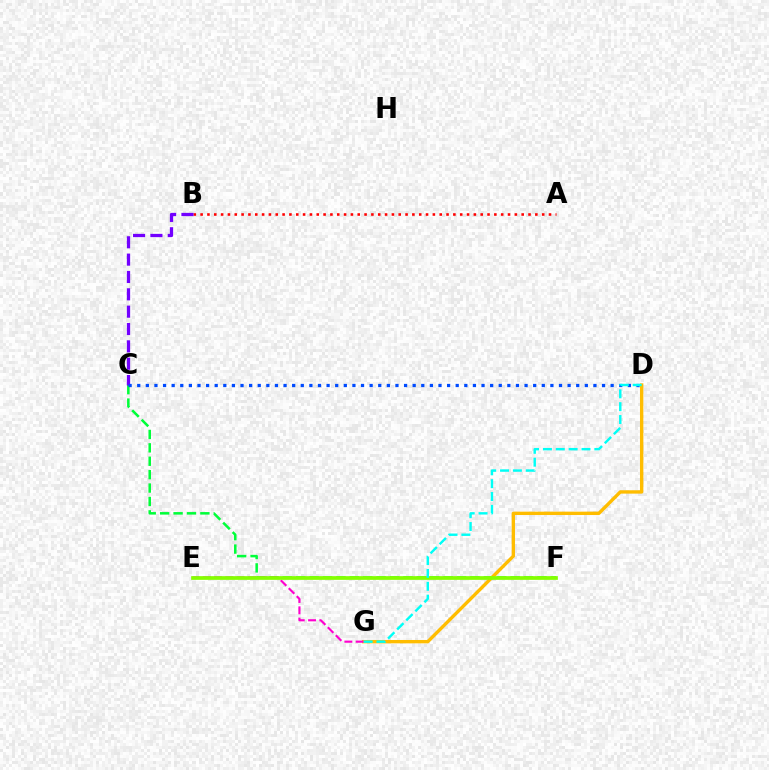{('C', 'F'): [{'color': '#00ff39', 'line_style': 'dashed', 'thickness': 1.82}], ('D', 'G'): [{'color': '#ffbd00', 'line_style': 'solid', 'thickness': 2.43}, {'color': '#00fff6', 'line_style': 'dashed', 'thickness': 1.75}], ('A', 'B'): [{'color': '#ff0000', 'line_style': 'dotted', 'thickness': 1.86}], ('E', 'G'): [{'color': '#ff00cf', 'line_style': 'dashed', 'thickness': 1.53}], ('E', 'F'): [{'color': '#84ff00', 'line_style': 'solid', 'thickness': 2.67}], ('B', 'C'): [{'color': '#7200ff', 'line_style': 'dashed', 'thickness': 2.36}], ('C', 'D'): [{'color': '#004bff', 'line_style': 'dotted', 'thickness': 2.34}]}